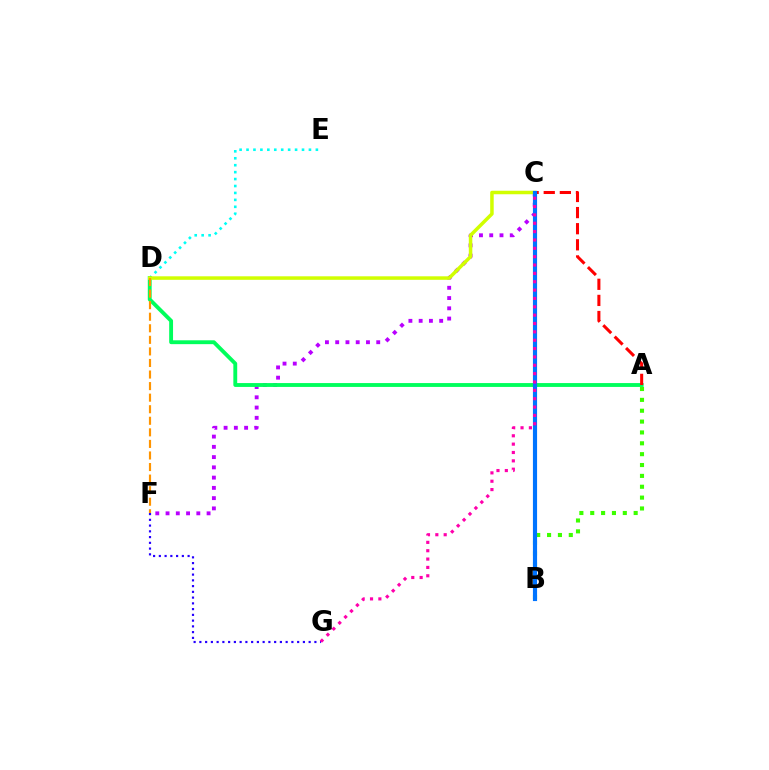{('C', 'F'): [{'color': '#b900ff', 'line_style': 'dotted', 'thickness': 2.79}], ('A', 'B'): [{'color': '#3dff00', 'line_style': 'dotted', 'thickness': 2.95}], ('D', 'E'): [{'color': '#00fff6', 'line_style': 'dotted', 'thickness': 1.88}], ('A', 'D'): [{'color': '#00ff5c', 'line_style': 'solid', 'thickness': 2.78}], ('C', 'D'): [{'color': '#d1ff00', 'line_style': 'solid', 'thickness': 2.52}], ('A', 'C'): [{'color': '#ff0000', 'line_style': 'dashed', 'thickness': 2.19}], ('B', 'C'): [{'color': '#0074ff', 'line_style': 'solid', 'thickness': 2.99}], ('F', 'G'): [{'color': '#2500ff', 'line_style': 'dotted', 'thickness': 1.56}], ('C', 'G'): [{'color': '#ff00ac', 'line_style': 'dotted', 'thickness': 2.27}], ('D', 'F'): [{'color': '#ff9400', 'line_style': 'dashed', 'thickness': 1.57}]}